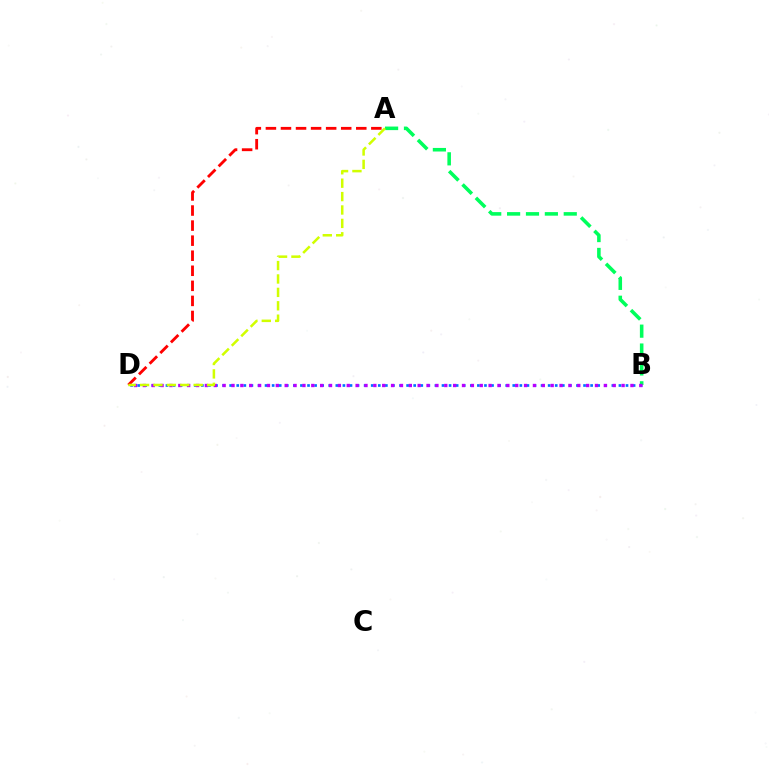{('B', 'D'): [{'color': '#0074ff', 'line_style': 'dotted', 'thickness': 1.92}, {'color': '#b900ff', 'line_style': 'dotted', 'thickness': 2.41}], ('A', 'B'): [{'color': '#00ff5c', 'line_style': 'dashed', 'thickness': 2.57}], ('A', 'D'): [{'color': '#ff0000', 'line_style': 'dashed', 'thickness': 2.05}, {'color': '#d1ff00', 'line_style': 'dashed', 'thickness': 1.82}]}